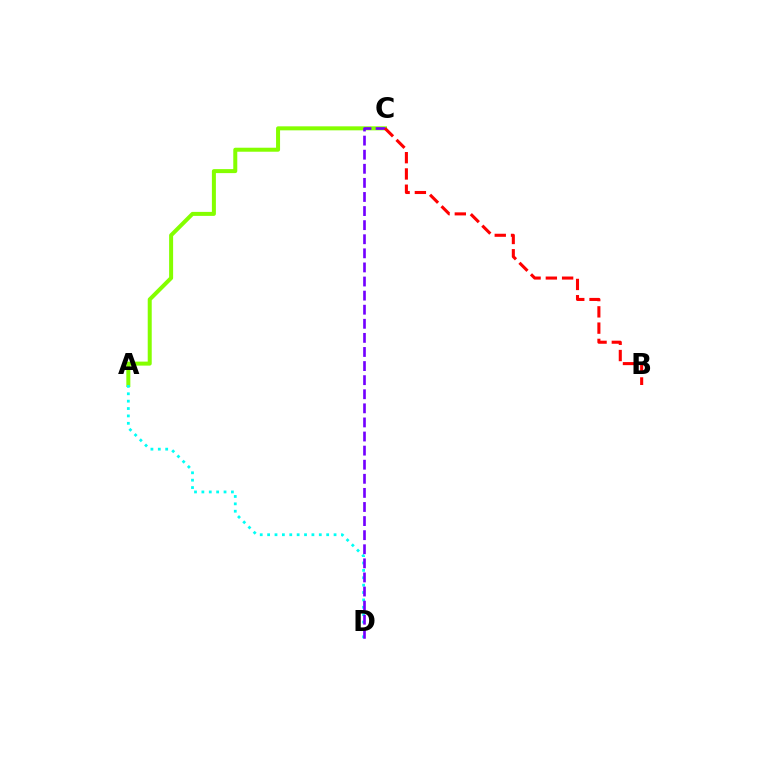{('A', 'C'): [{'color': '#84ff00', 'line_style': 'solid', 'thickness': 2.88}], ('A', 'D'): [{'color': '#00fff6', 'line_style': 'dotted', 'thickness': 2.01}], ('C', 'D'): [{'color': '#7200ff', 'line_style': 'dashed', 'thickness': 1.91}], ('B', 'C'): [{'color': '#ff0000', 'line_style': 'dashed', 'thickness': 2.21}]}